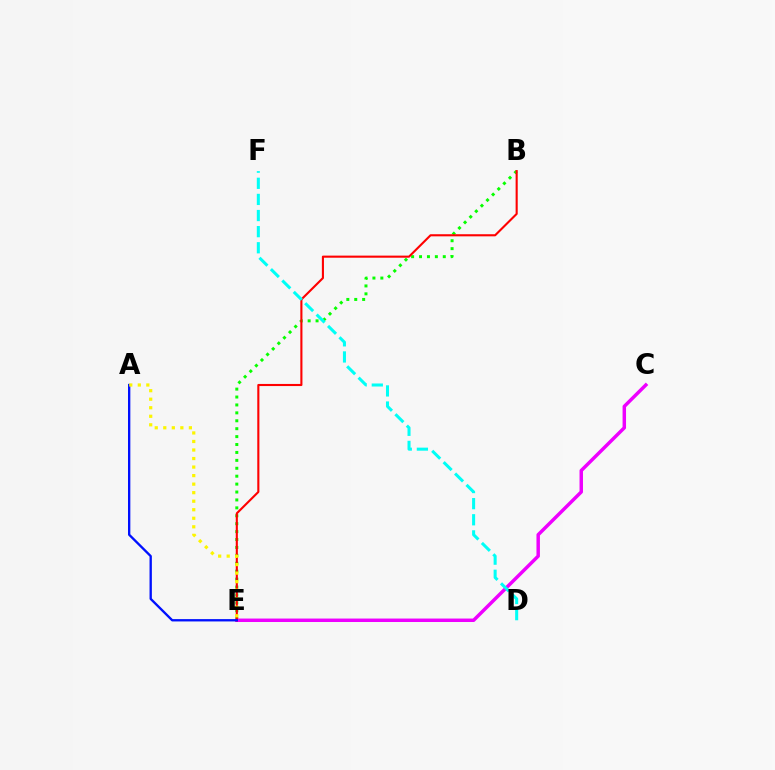{('B', 'E'): [{'color': '#08ff00', 'line_style': 'dotted', 'thickness': 2.15}, {'color': '#ff0000', 'line_style': 'solid', 'thickness': 1.52}], ('C', 'E'): [{'color': '#ee00ff', 'line_style': 'solid', 'thickness': 2.49}], ('D', 'F'): [{'color': '#00fff6', 'line_style': 'dashed', 'thickness': 2.19}], ('A', 'E'): [{'color': '#0010ff', 'line_style': 'solid', 'thickness': 1.68}, {'color': '#fcf500', 'line_style': 'dotted', 'thickness': 2.32}]}